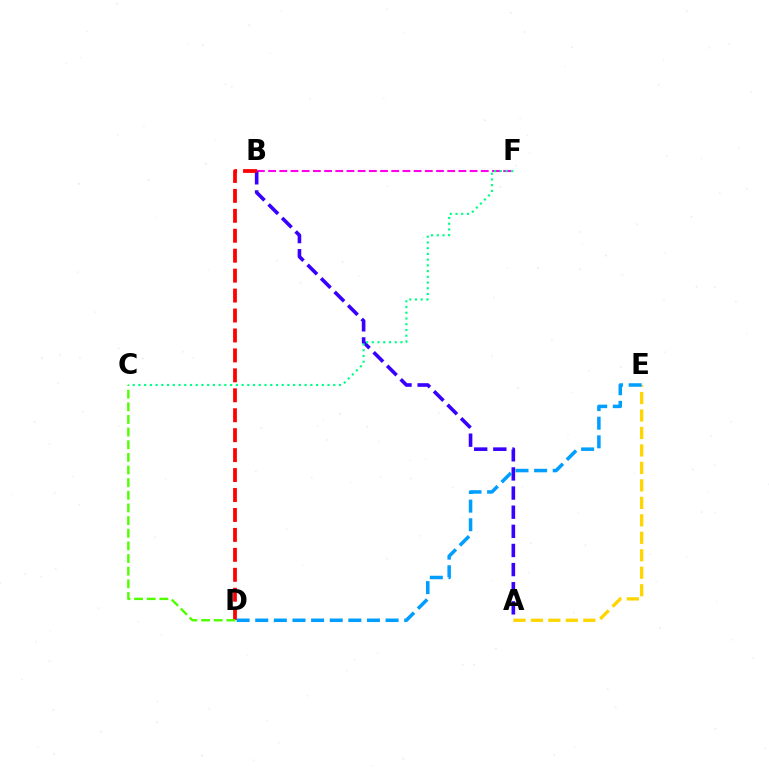{('B', 'F'): [{'color': '#ff00ed', 'line_style': 'dashed', 'thickness': 1.52}], ('A', 'B'): [{'color': '#3700ff', 'line_style': 'dashed', 'thickness': 2.6}], ('A', 'E'): [{'color': '#ffd500', 'line_style': 'dashed', 'thickness': 2.37}], ('B', 'D'): [{'color': '#ff0000', 'line_style': 'dashed', 'thickness': 2.71}], ('C', 'D'): [{'color': '#4fff00', 'line_style': 'dashed', 'thickness': 1.72}], ('D', 'E'): [{'color': '#009eff', 'line_style': 'dashed', 'thickness': 2.53}], ('C', 'F'): [{'color': '#00ff86', 'line_style': 'dotted', 'thickness': 1.56}]}